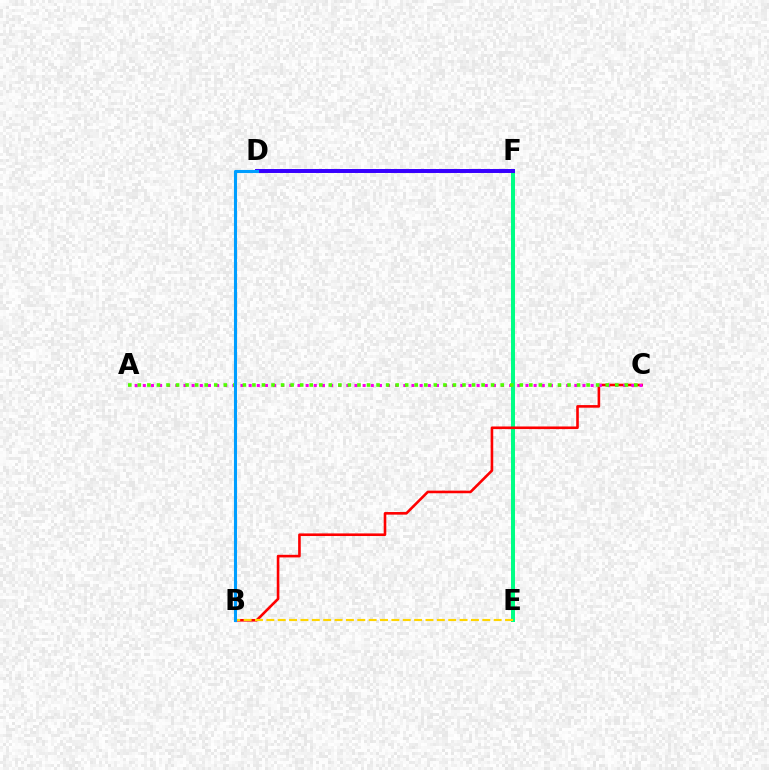{('E', 'F'): [{'color': '#00ff86', 'line_style': 'solid', 'thickness': 2.88}], ('B', 'C'): [{'color': '#ff0000', 'line_style': 'solid', 'thickness': 1.88}], ('A', 'C'): [{'color': '#ff00ed', 'line_style': 'dotted', 'thickness': 2.21}, {'color': '#4fff00', 'line_style': 'dotted', 'thickness': 2.59}], ('B', 'E'): [{'color': '#ffd500', 'line_style': 'dashed', 'thickness': 1.54}], ('D', 'F'): [{'color': '#3700ff', 'line_style': 'solid', 'thickness': 2.85}], ('B', 'D'): [{'color': '#009eff', 'line_style': 'solid', 'thickness': 2.24}]}